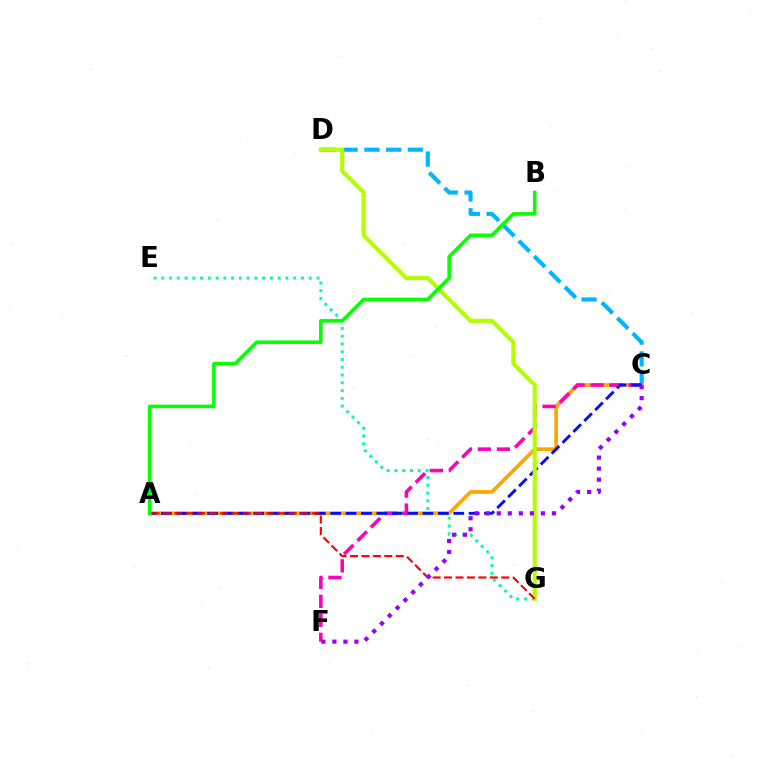{('E', 'G'): [{'color': '#00ff9d', 'line_style': 'dotted', 'thickness': 2.11}], ('C', 'D'): [{'color': '#00b5ff', 'line_style': 'dashed', 'thickness': 2.95}], ('A', 'C'): [{'color': '#ffa500', 'line_style': 'solid', 'thickness': 2.64}, {'color': '#0010ff', 'line_style': 'dashed', 'thickness': 2.09}], ('C', 'F'): [{'color': '#ff00bd', 'line_style': 'dashed', 'thickness': 2.58}, {'color': '#9b00ff', 'line_style': 'dotted', 'thickness': 3.0}], ('D', 'G'): [{'color': '#b3ff00', 'line_style': 'solid', 'thickness': 2.95}], ('A', 'G'): [{'color': '#ff0000', 'line_style': 'dashed', 'thickness': 1.55}], ('A', 'B'): [{'color': '#08ff00', 'line_style': 'solid', 'thickness': 2.57}]}